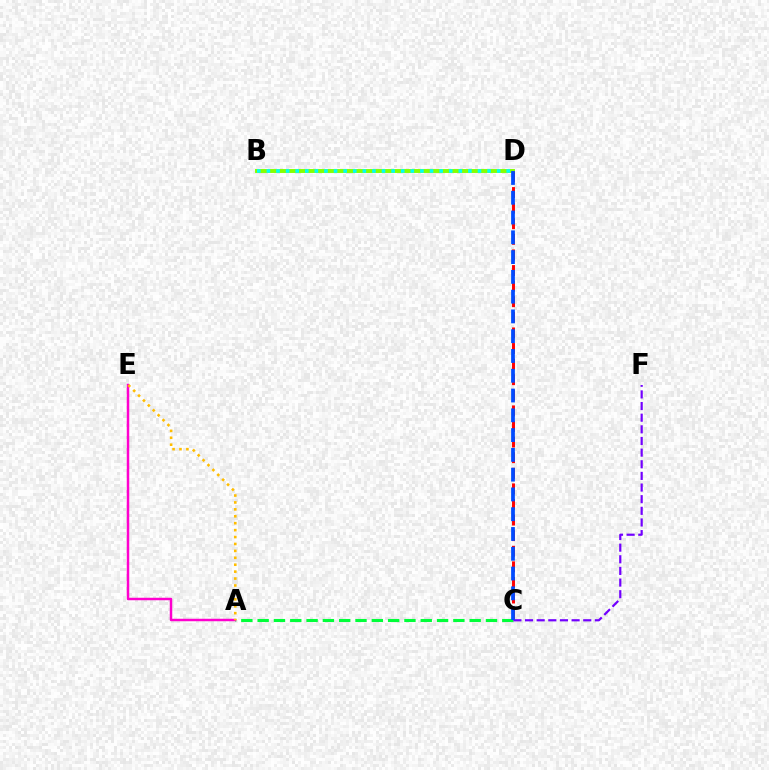{('B', 'D'): [{'color': '#84ff00', 'line_style': 'solid', 'thickness': 2.82}, {'color': '#00fff6', 'line_style': 'dotted', 'thickness': 2.61}], ('C', 'D'): [{'color': '#ff0000', 'line_style': 'dashed', 'thickness': 2.12}, {'color': '#004bff', 'line_style': 'dashed', 'thickness': 2.69}], ('A', 'C'): [{'color': '#00ff39', 'line_style': 'dashed', 'thickness': 2.22}], ('C', 'F'): [{'color': '#7200ff', 'line_style': 'dashed', 'thickness': 1.58}], ('A', 'E'): [{'color': '#ff00cf', 'line_style': 'solid', 'thickness': 1.78}, {'color': '#ffbd00', 'line_style': 'dotted', 'thickness': 1.88}]}